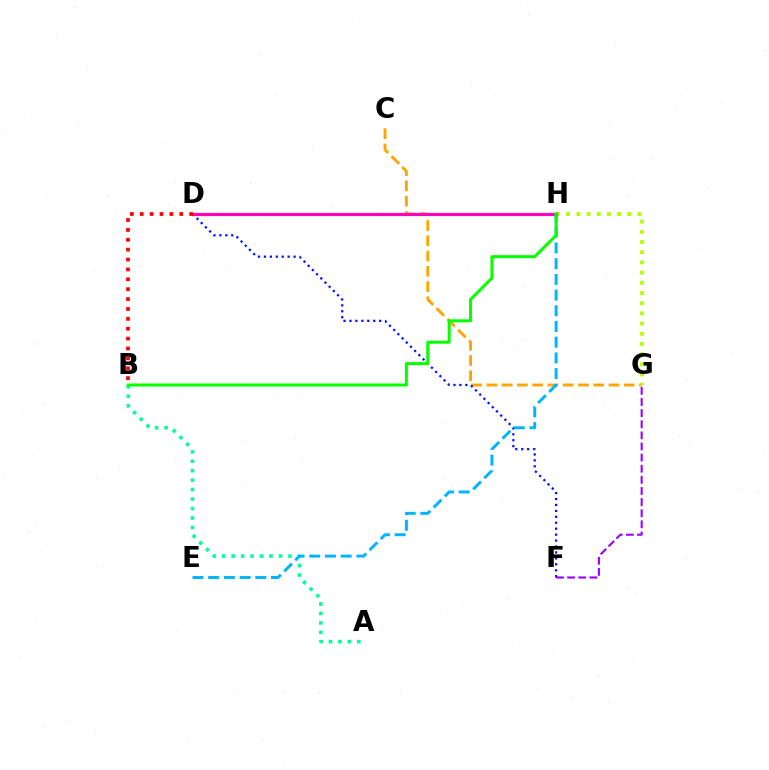{('C', 'G'): [{'color': '#ffa500', 'line_style': 'dashed', 'thickness': 2.07}], ('D', 'F'): [{'color': '#0010ff', 'line_style': 'dotted', 'thickness': 1.61}], ('G', 'H'): [{'color': '#b3ff00', 'line_style': 'dotted', 'thickness': 2.77}], ('A', 'B'): [{'color': '#00ff9d', 'line_style': 'dotted', 'thickness': 2.57}], ('E', 'H'): [{'color': '#00b5ff', 'line_style': 'dashed', 'thickness': 2.13}], ('D', 'H'): [{'color': '#ff00bd', 'line_style': 'solid', 'thickness': 2.28}], ('F', 'G'): [{'color': '#9b00ff', 'line_style': 'dashed', 'thickness': 1.51}], ('B', 'D'): [{'color': '#ff0000', 'line_style': 'dotted', 'thickness': 2.68}], ('B', 'H'): [{'color': '#08ff00', 'line_style': 'solid', 'thickness': 2.18}]}